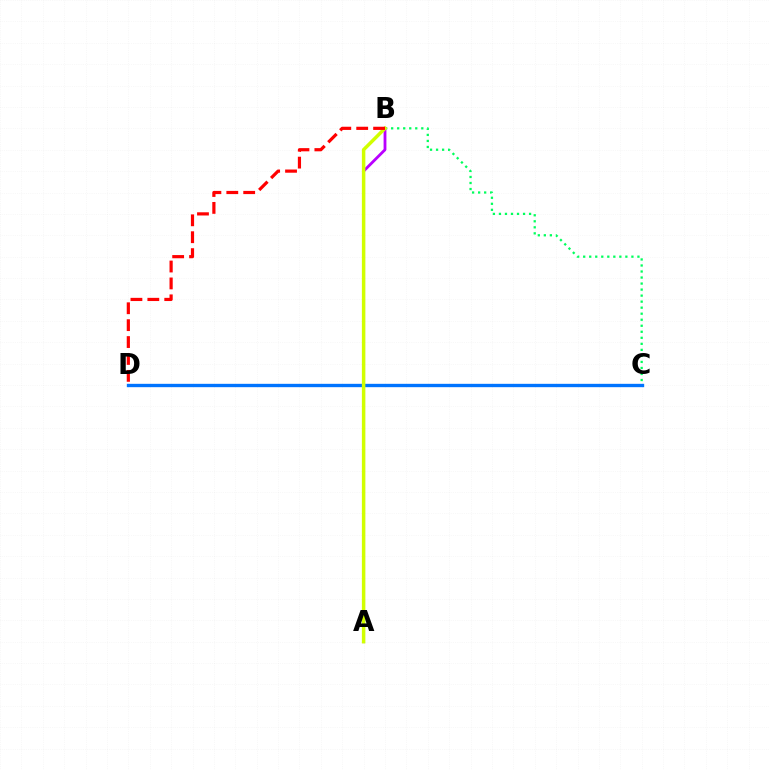{('B', 'C'): [{'color': '#00ff5c', 'line_style': 'dotted', 'thickness': 1.64}], ('C', 'D'): [{'color': '#0074ff', 'line_style': 'solid', 'thickness': 2.41}], ('A', 'B'): [{'color': '#b900ff', 'line_style': 'solid', 'thickness': 2.03}, {'color': '#d1ff00', 'line_style': 'solid', 'thickness': 2.5}], ('B', 'D'): [{'color': '#ff0000', 'line_style': 'dashed', 'thickness': 2.3}]}